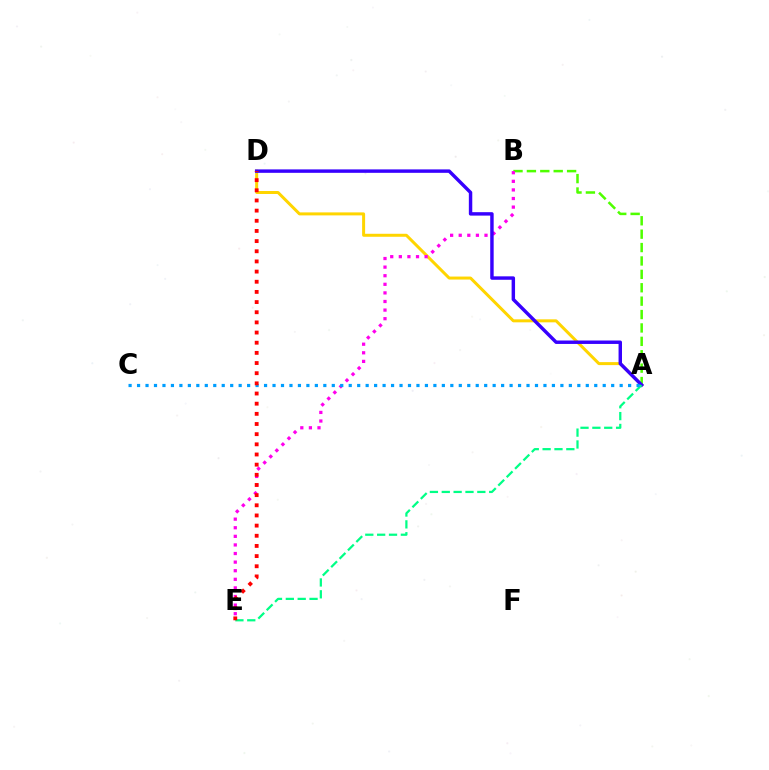{('A', 'D'): [{'color': '#ffd500', 'line_style': 'solid', 'thickness': 2.16}, {'color': '#3700ff', 'line_style': 'solid', 'thickness': 2.47}], ('A', 'B'): [{'color': '#4fff00', 'line_style': 'dashed', 'thickness': 1.82}], ('B', 'E'): [{'color': '#ff00ed', 'line_style': 'dotted', 'thickness': 2.33}], ('A', 'E'): [{'color': '#00ff86', 'line_style': 'dashed', 'thickness': 1.61}], ('A', 'C'): [{'color': '#009eff', 'line_style': 'dotted', 'thickness': 2.3}], ('D', 'E'): [{'color': '#ff0000', 'line_style': 'dotted', 'thickness': 2.76}]}